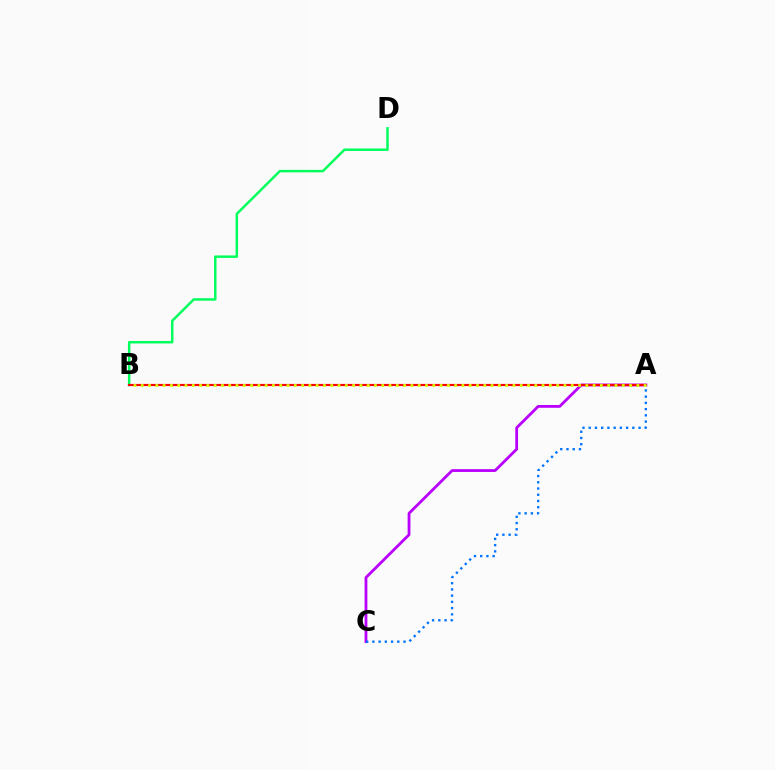{('A', 'C'): [{'color': '#b900ff', 'line_style': 'solid', 'thickness': 2.02}, {'color': '#0074ff', 'line_style': 'dotted', 'thickness': 1.69}], ('B', 'D'): [{'color': '#00ff5c', 'line_style': 'solid', 'thickness': 1.79}], ('A', 'B'): [{'color': '#ff0000', 'line_style': 'solid', 'thickness': 1.56}, {'color': '#d1ff00', 'line_style': 'dotted', 'thickness': 1.98}]}